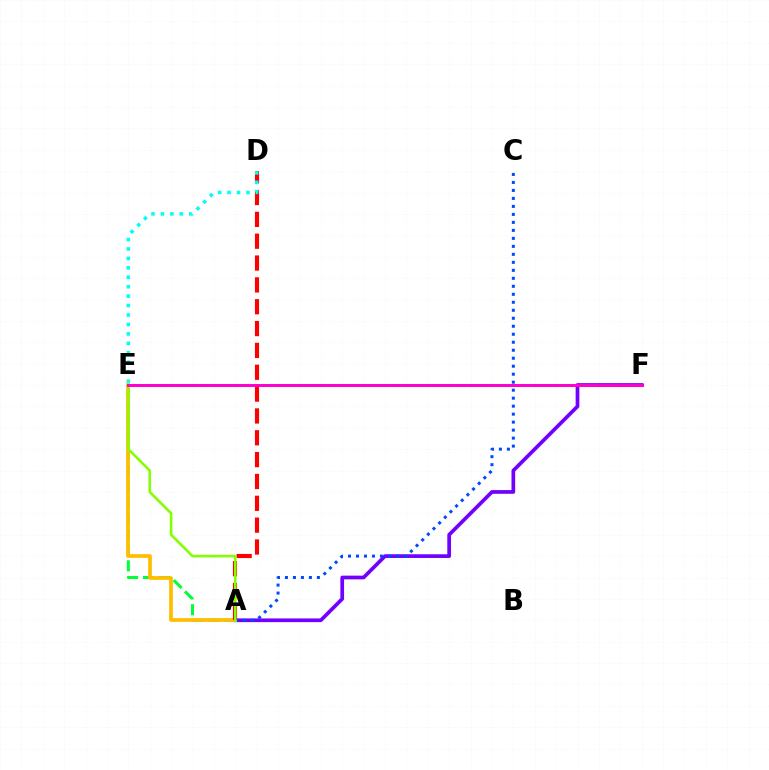{('A', 'F'): [{'color': '#7200ff', 'line_style': 'solid', 'thickness': 2.67}], ('A', 'E'): [{'color': '#00ff39', 'line_style': 'dashed', 'thickness': 2.16}, {'color': '#ffbd00', 'line_style': 'solid', 'thickness': 2.67}, {'color': '#84ff00', 'line_style': 'solid', 'thickness': 1.86}], ('A', 'C'): [{'color': '#004bff', 'line_style': 'dotted', 'thickness': 2.17}], ('A', 'D'): [{'color': '#ff0000', 'line_style': 'dashed', 'thickness': 2.97}], ('D', 'E'): [{'color': '#00fff6', 'line_style': 'dotted', 'thickness': 2.56}], ('E', 'F'): [{'color': '#ff00cf', 'line_style': 'solid', 'thickness': 2.14}]}